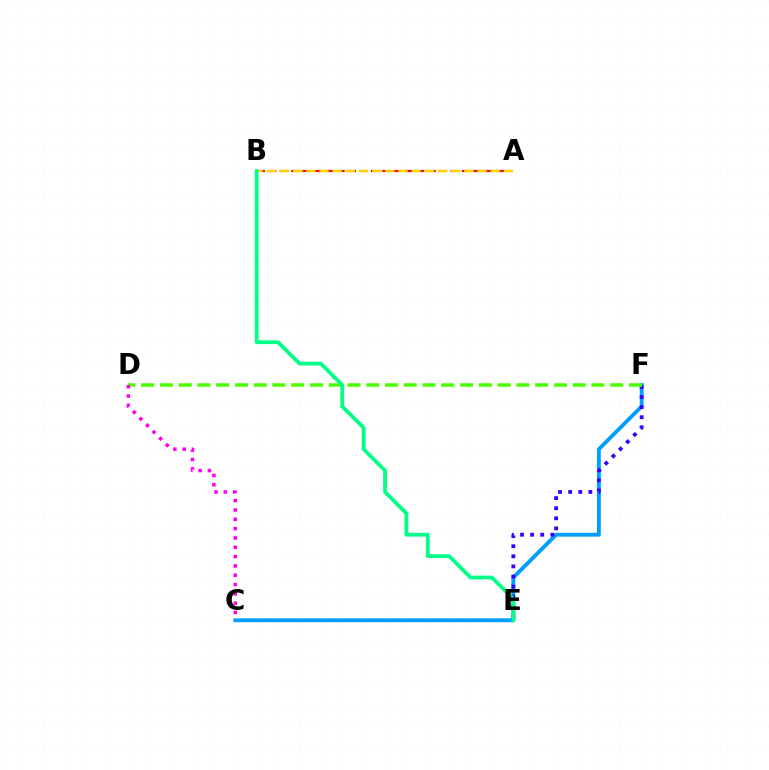{('A', 'B'): [{'color': '#ff0000', 'line_style': 'dashed', 'thickness': 1.55}, {'color': '#ffd500', 'line_style': 'dashed', 'thickness': 1.79}], ('C', 'F'): [{'color': '#009eff', 'line_style': 'solid', 'thickness': 2.78}], ('E', 'F'): [{'color': '#3700ff', 'line_style': 'dotted', 'thickness': 2.74}], ('D', 'F'): [{'color': '#4fff00', 'line_style': 'dashed', 'thickness': 2.55}], ('C', 'D'): [{'color': '#ff00ed', 'line_style': 'dotted', 'thickness': 2.53}], ('B', 'E'): [{'color': '#00ff86', 'line_style': 'solid', 'thickness': 2.71}]}